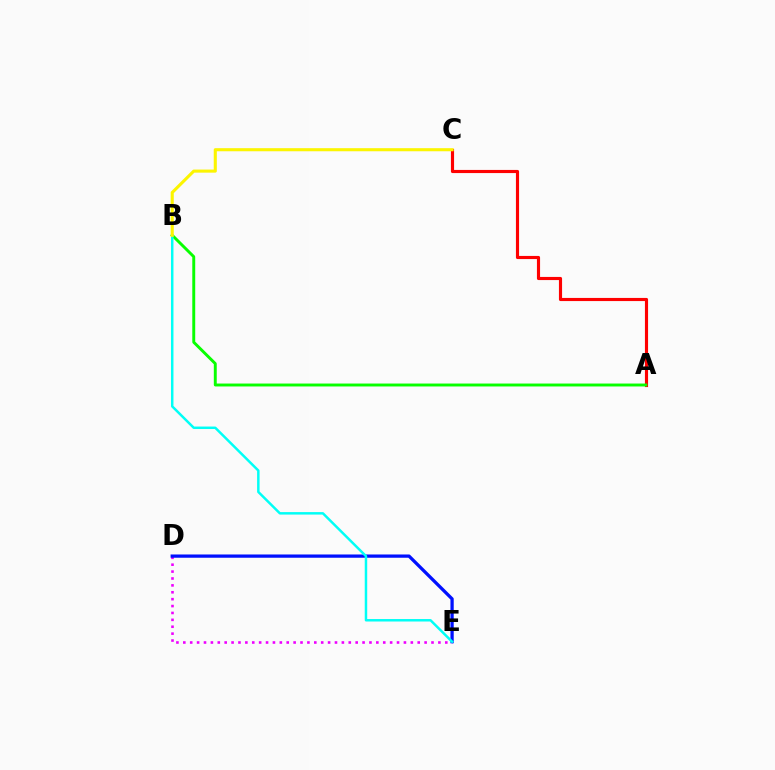{('A', 'C'): [{'color': '#ff0000', 'line_style': 'solid', 'thickness': 2.26}], ('A', 'B'): [{'color': '#08ff00', 'line_style': 'solid', 'thickness': 2.1}], ('D', 'E'): [{'color': '#ee00ff', 'line_style': 'dotted', 'thickness': 1.87}, {'color': '#0010ff', 'line_style': 'solid', 'thickness': 2.35}], ('B', 'E'): [{'color': '#00fff6', 'line_style': 'solid', 'thickness': 1.78}], ('B', 'C'): [{'color': '#fcf500', 'line_style': 'solid', 'thickness': 2.22}]}